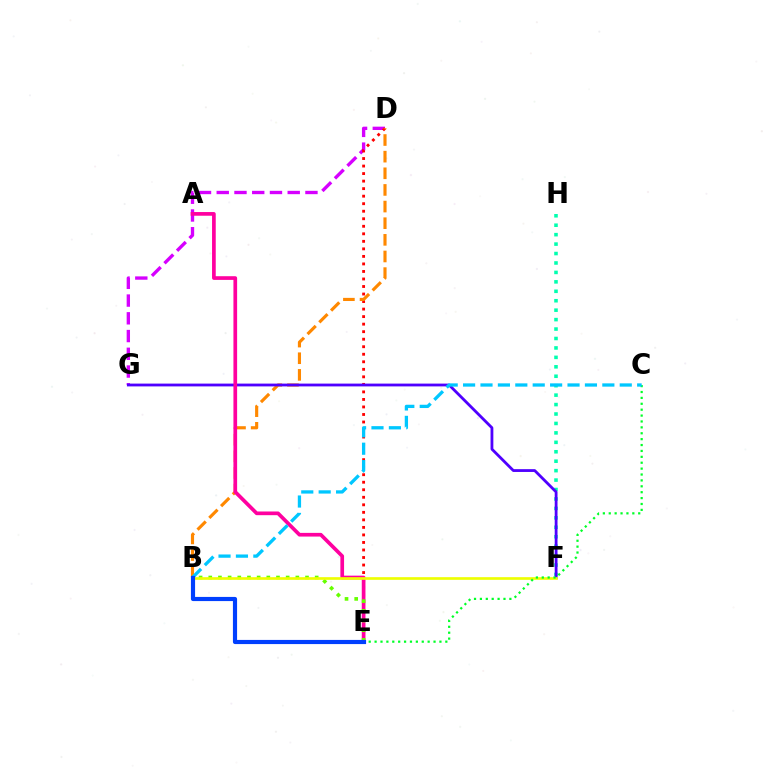{('D', 'G'): [{'color': '#d600ff', 'line_style': 'dashed', 'thickness': 2.41}], ('D', 'E'): [{'color': '#ff0000', 'line_style': 'dotted', 'thickness': 2.05}], ('B', 'D'): [{'color': '#ff8800', 'line_style': 'dashed', 'thickness': 2.26}], ('F', 'H'): [{'color': '#00ffaf', 'line_style': 'dotted', 'thickness': 2.56}], ('F', 'G'): [{'color': '#4f00ff', 'line_style': 'solid', 'thickness': 2.02}], ('A', 'E'): [{'color': '#ff00a0', 'line_style': 'solid', 'thickness': 2.66}], ('B', 'E'): [{'color': '#66ff00', 'line_style': 'dotted', 'thickness': 2.63}, {'color': '#003fff', 'line_style': 'solid', 'thickness': 3.0}], ('B', 'F'): [{'color': '#eeff00', 'line_style': 'solid', 'thickness': 1.92}], ('C', 'E'): [{'color': '#00ff27', 'line_style': 'dotted', 'thickness': 1.6}], ('B', 'C'): [{'color': '#00c7ff', 'line_style': 'dashed', 'thickness': 2.36}]}